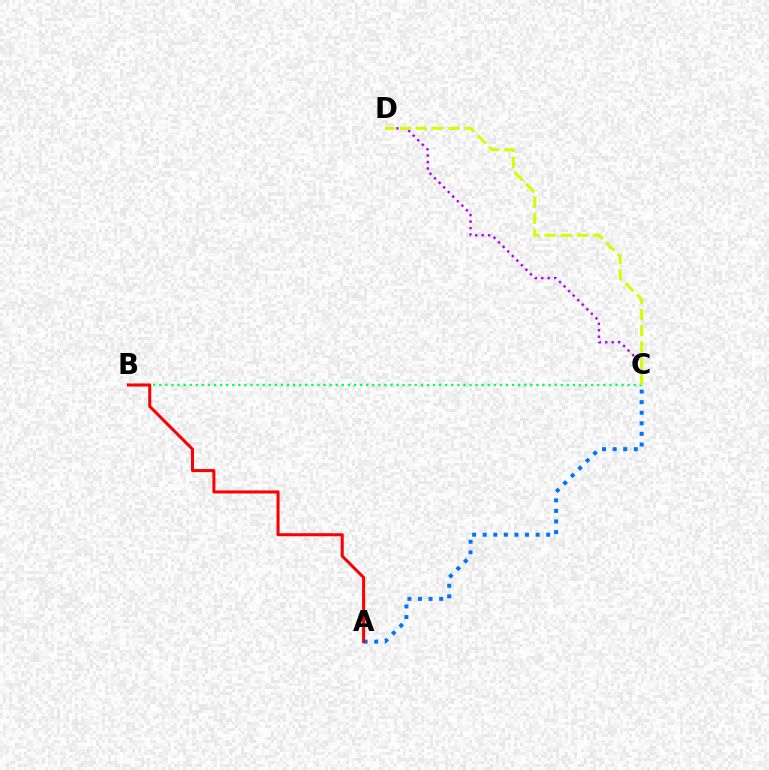{('C', 'D'): [{'color': '#b900ff', 'line_style': 'dotted', 'thickness': 1.75}, {'color': '#d1ff00', 'line_style': 'dashed', 'thickness': 2.2}], ('B', 'C'): [{'color': '#00ff5c', 'line_style': 'dotted', 'thickness': 1.65}], ('A', 'C'): [{'color': '#0074ff', 'line_style': 'dotted', 'thickness': 2.87}], ('A', 'B'): [{'color': '#ff0000', 'line_style': 'solid', 'thickness': 2.18}]}